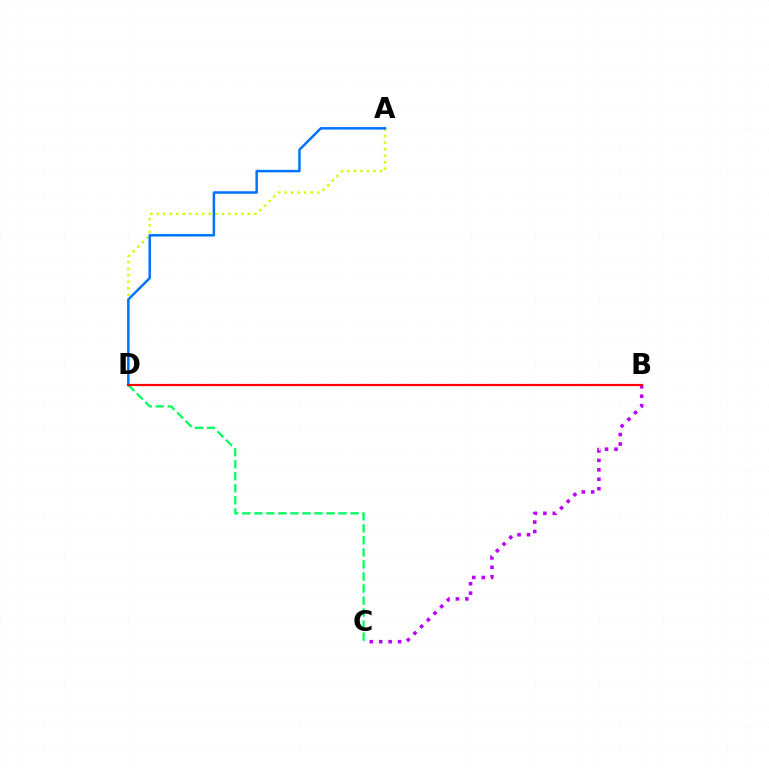{('A', 'D'): [{'color': '#d1ff00', 'line_style': 'dotted', 'thickness': 1.77}, {'color': '#0074ff', 'line_style': 'solid', 'thickness': 1.8}], ('B', 'C'): [{'color': '#b900ff', 'line_style': 'dotted', 'thickness': 2.57}], ('C', 'D'): [{'color': '#00ff5c', 'line_style': 'dashed', 'thickness': 1.63}], ('B', 'D'): [{'color': '#ff0000', 'line_style': 'solid', 'thickness': 1.59}]}